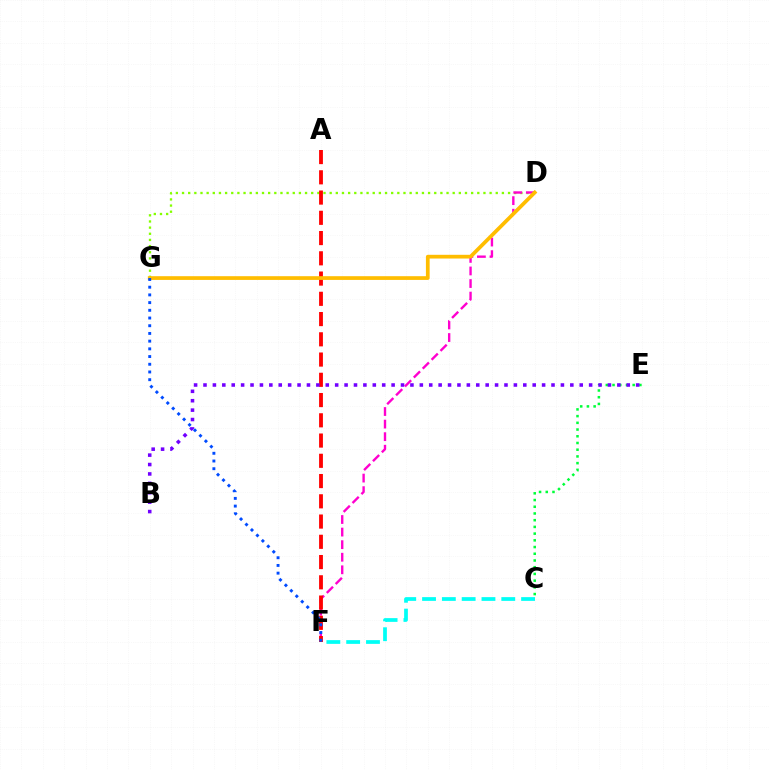{('D', 'G'): [{'color': '#84ff00', 'line_style': 'dotted', 'thickness': 1.67}, {'color': '#ffbd00', 'line_style': 'solid', 'thickness': 2.68}], ('D', 'F'): [{'color': '#ff00cf', 'line_style': 'dashed', 'thickness': 1.71}], ('C', 'E'): [{'color': '#00ff39', 'line_style': 'dotted', 'thickness': 1.82}], ('A', 'F'): [{'color': '#ff0000', 'line_style': 'dashed', 'thickness': 2.75}], ('C', 'F'): [{'color': '#00fff6', 'line_style': 'dashed', 'thickness': 2.69}], ('B', 'E'): [{'color': '#7200ff', 'line_style': 'dotted', 'thickness': 2.56}], ('F', 'G'): [{'color': '#004bff', 'line_style': 'dotted', 'thickness': 2.09}]}